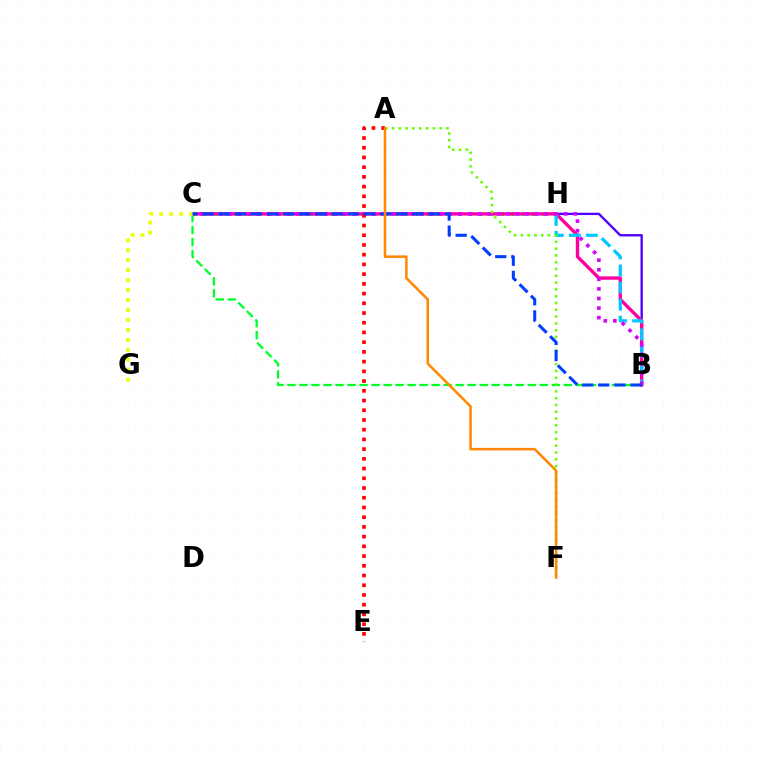{('B', 'H'): [{'color': '#4f00ff', 'line_style': 'solid', 'thickness': 1.69}, {'color': '#00c7ff', 'line_style': 'dashed', 'thickness': 2.32}], ('C', 'H'): [{'color': '#00ffaf', 'line_style': 'dotted', 'thickness': 2.88}], ('B', 'C'): [{'color': '#ff00a0', 'line_style': 'solid', 'thickness': 2.43}, {'color': '#00ff27', 'line_style': 'dashed', 'thickness': 1.63}, {'color': '#d600ff', 'line_style': 'dotted', 'thickness': 2.6}, {'color': '#003fff', 'line_style': 'dashed', 'thickness': 2.19}], ('A', 'F'): [{'color': '#66ff00', 'line_style': 'dotted', 'thickness': 1.85}, {'color': '#ff8800', 'line_style': 'solid', 'thickness': 1.82}], ('A', 'E'): [{'color': '#ff0000', 'line_style': 'dotted', 'thickness': 2.64}], ('C', 'G'): [{'color': '#eeff00', 'line_style': 'dotted', 'thickness': 2.7}]}